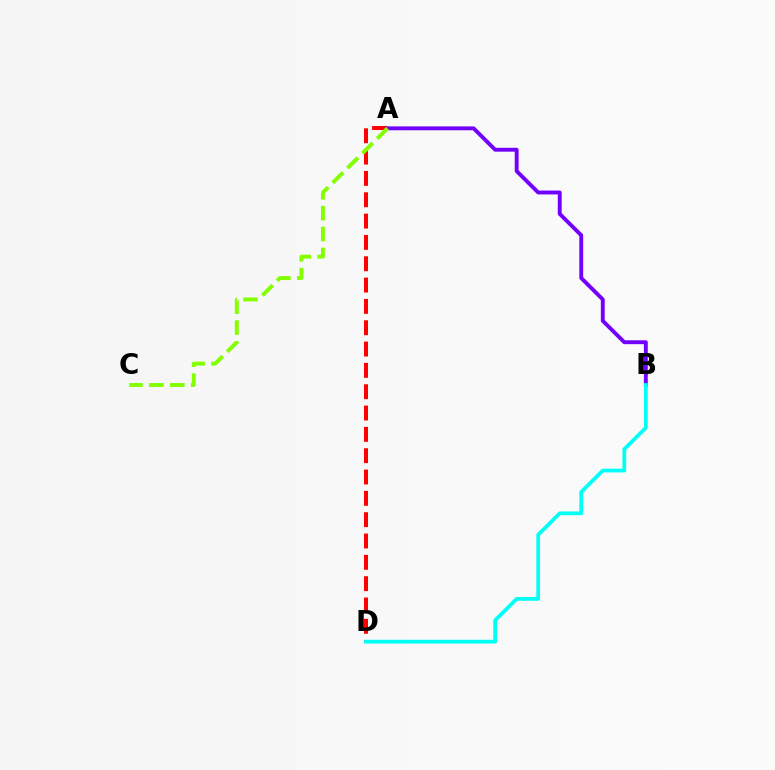{('A', 'D'): [{'color': '#ff0000', 'line_style': 'dashed', 'thickness': 2.9}], ('A', 'B'): [{'color': '#7200ff', 'line_style': 'solid', 'thickness': 2.8}], ('A', 'C'): [{'color': '#84ff00', 'line_style': 'dashed', 'thickness': 2.84}], ('B', 'D'): [{'color': '#00fff6', 'line_style': 'solid', 'thickness': 2.7}]}